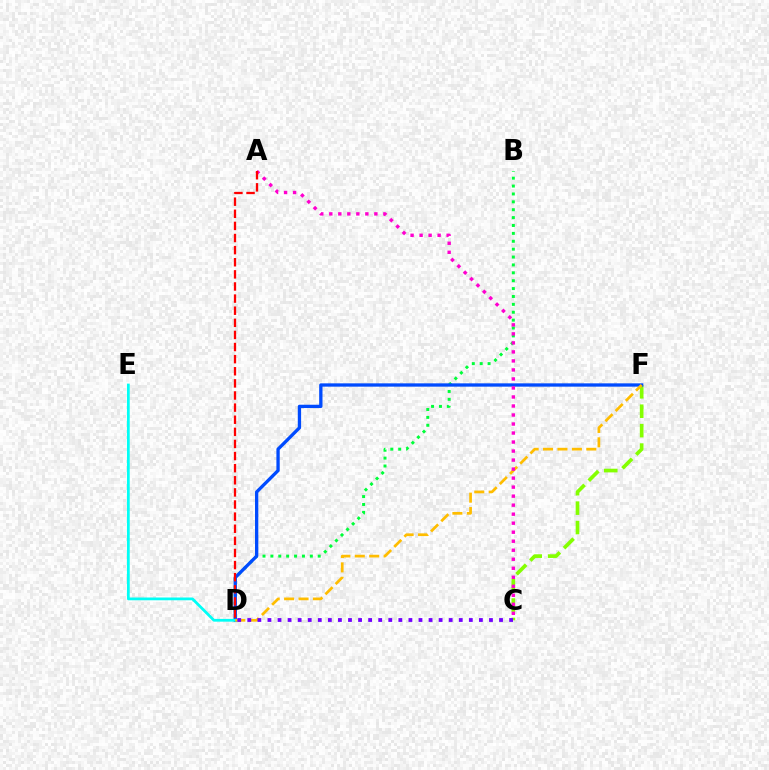{('B', 'D'): [{'color': '#00ff39', 'line_style': 'dotted', 'thickness': 2.14}], ('C', 'F'): [{'color': '#84ff00', 'line_style': 'dashed', 'thickness': 2.64}], ('D', 'F'): [{'color': '#004bff', 'line_style': 'solid', 'thickness': 2.38}, {'color': '#ffbd00', 'line_style': 'dashed', 'thickness': 1.96}], ('D', 'E'): [{'color': '#00fff6', 'line_style': 'solid', 'thickness': 1.99}], ('C', 'D'): [{'color': '#7200ff', 'line_style': 'dotted', 'thickness': 2.74}], ('A', 'C'): [{'color': '#ff00cf', 'line_style': 'dotted', 'thickness': 2.45}], ('A', 'D'): [{'color': '#ff0000', 'line_style': 'dashed', 'thickness': 1.65}]}